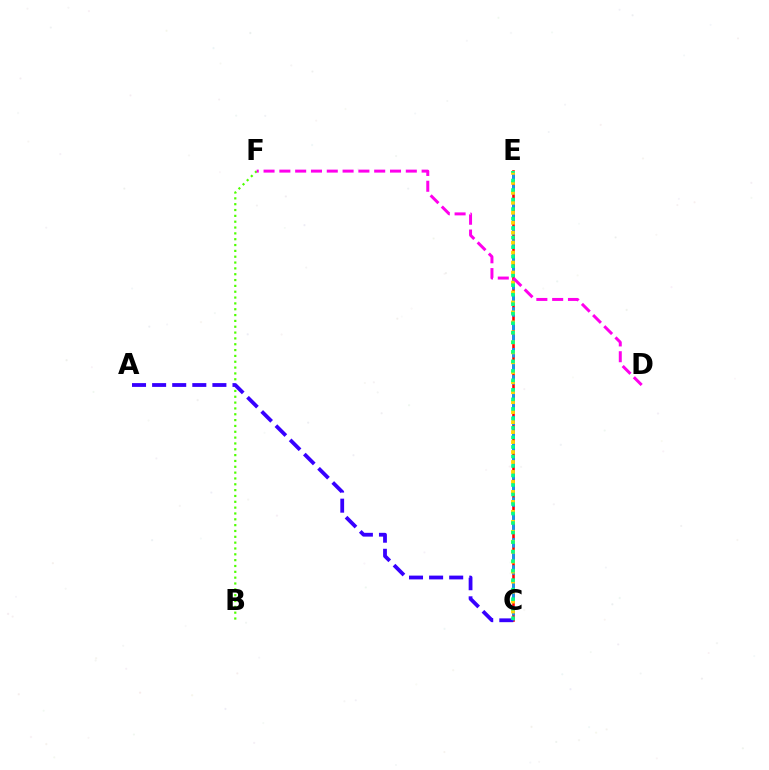{('C', 'E'): [{'color': '#ff0000', 'line_style': 'solid', 'thickness': 1.86}, {'color': '#009eff', 'line_style': 'dashed', 'thickness': 1.84}, {'color': '#ffd500', 'line_style': 'dotted', 'thickness': 2.71}, {'color': '#00ff86', 'line_style': 'dotted', 'thickness': 2.59}], ('B', 'F'): [{'color': '#4fff00', 'line_style': 'dotted', 'thickness': 1.59}], ('A', 'C'): [{'color': '#3700ff', 'line_style': 'dashed', 'thickness': 2.73}], ('D', 'F'): [{'color': '#ff00ed', 'line_style': 'dashed', 'thickness': 2.15}]}